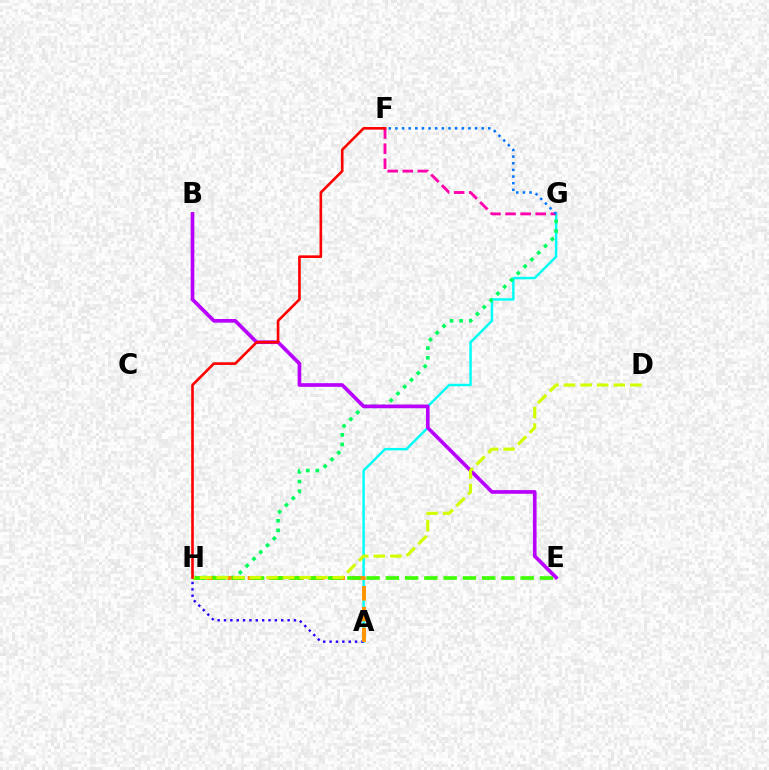{('A', 'G'): [{'color': '#00fff6', 'line_style': 'solid', 'thickness': 1.78}], ('A', 'H'): [{'color': '#2500ff', 'line_style': 'dotted', 'thickness': 1.73}, {'color': '#ff9400', 'line_style': 'dashed', 'thickness': 2.82}], ('G', 'H'): [{'color': '#00ff5c', 'line_style': 'dotted', 'thickness': 2.61}], ('E', 'H'): [{'color': '#3dff00', 'line_style': 'dashed', 'thickness': 2.62}], ('B', 'E'): [{'color': '#b900ff', 'line_style': 'solid', 'thickness': 2.65}], ('D', 'H'): [{'color': '#d1ff00', 'line_style': 'dashed', 'thickness': 2.25}], ('F', 'G'): [{'color': '#ff00ac', 'line_style': 'dashed', 'thickness': 2.05}, {'color': '#0074ff', 'line_style': 'dotted', 'thickness': 1.8}], ('F', 'H'): [{'color': '#ff0000', 'line_style': 'solid', 'thickness': 1.89}]}